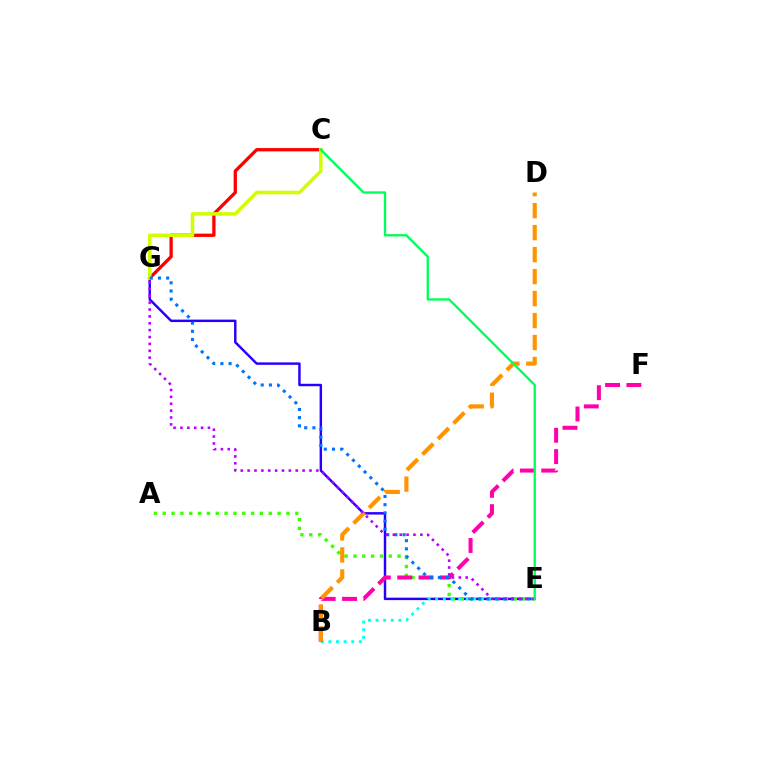{('E', 'G'): [{'color': '#2500ff', 'line_style': 'solid', 'thickness': 1.76}, {'color': '#0074ff', 'line_style': 'dotted', 'thickness': 2.23}, {'color': '#b900ff', 'line_style': 'dotted', 'thickness': 1.87}], ('A', 'E'): [{'color': '#3dff00', 'line_style': 'dotted', 'thickness': 2.4}], ('C', 'G'): [{'color': '#ff0000', 'line_style': 'solid', 'thickness': 2.37}, {'color': '#d1ff00', 'line_style': 'solid', 'thickness': 2.55}], ('B', 'E'): [{'color': '#00fff6', 'line_style': 'dotted', 'thickness': 2.07}], ('B', 'F'): [{'color': '#ff00ac', 'line_style': 'dashed', 'thickness': 2.9}], ('B', 'D'): [{'color': '#ff9400', 'line_style': 'dashed', 'thickness': 2.99}], ('C', 'E'): [{'color': '#00ff5c', 'line_style': 'solid', 'thickness': 1.68}]}